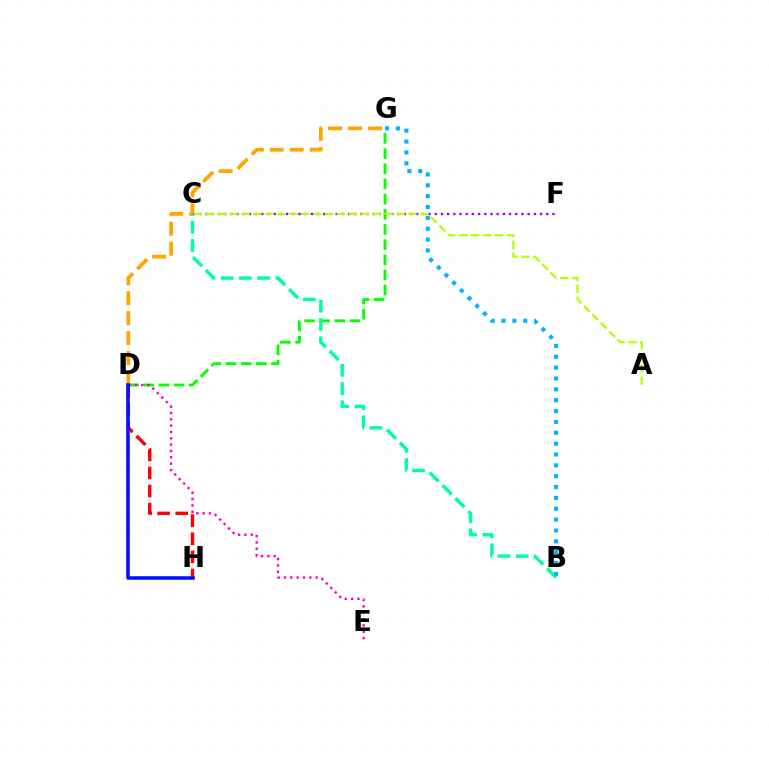{('D', 'G'): [{'color': '#ffa500', 'line_style': 'dashed', 'thickness': 2.71}, {'color': '#08ff00', 'line_style': 'dashed', 'thickness': 2.06}], ('B', 'C'): [{'color': '#00ff9d', 'line_style': 'dashed', 'thickness': 2.48}], ('D', 'H'): [{'color': '#ff0000', 'line_style': 'dashed', 'thickness': 2.46}, {'color': '#0010ff', 'line_style': 'solid', 'thickness': 2.56}], ('D', 'E'): [{'color': '#ff00bd', 'line_style': 'dotted', 'thickness': 1.72}], ('C', 'F'): [{'color': '#9b00ff', 'line_style': 'dotted', 'thickness': 1.68}], ('B', 'G'): [{'color': '#00b5ff', 'line_style': 'dotted', 'thickness': 2.95}], ('A', 'C'): [{'color': '#b3ff00', 'line_style': 'dashed', 'thickness': 1.62}]}